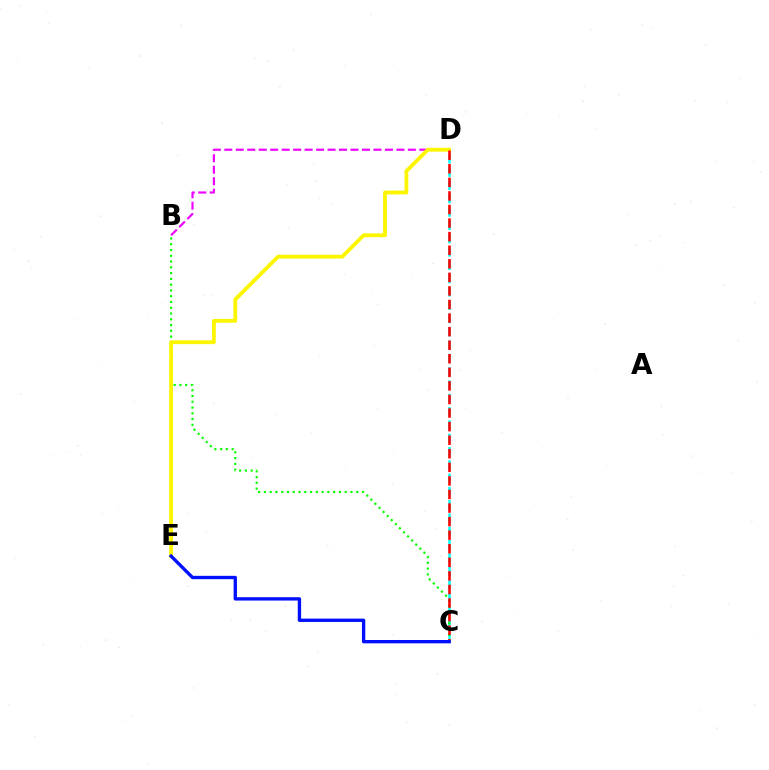{('B', 'D'): [{'color': '#ee00ff', 'line_style': 'dashed', 'thickness': 1.56}], ('C', 'D'): [{'color': '#00fff6', 'line_style': 'dashed', 'thickness': 1.81}, {'color': '#ff0000', 'line_style': 'dashed', 'thickness': 1.84}], ('B', 'C'): [{'color': '#08ff00', 'line_style': 'dotted', 'thickness': 1.57}], ('D', 'E'): [{'color': '#fcf500', 'line_style': 'solid', 'thickness': 2.75}], ('C', 'E'): [{'color': '#0010ff', 'line_style': 'solid', 'thickness': 2.4}]}